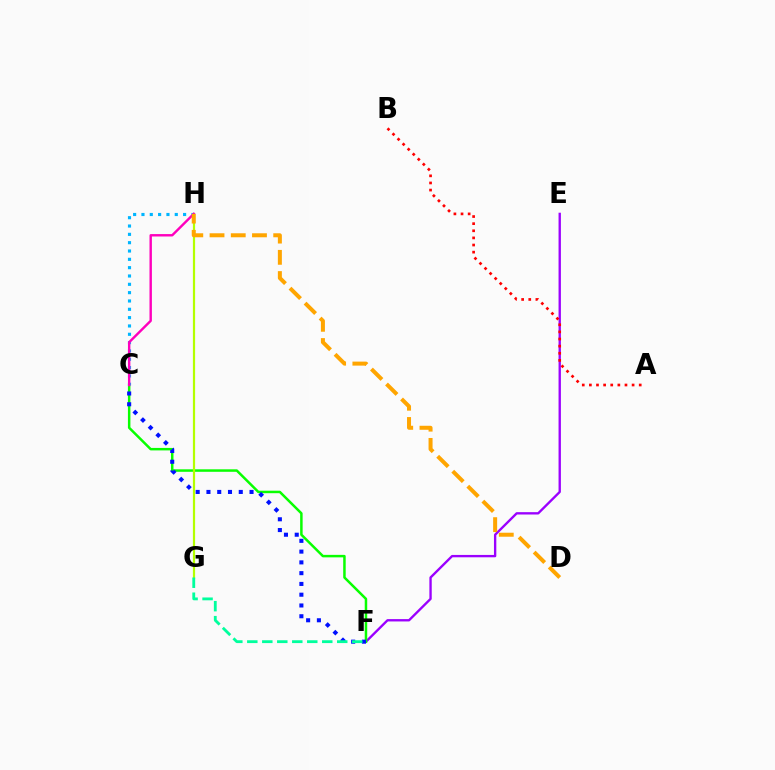{('E', 'F'): [{'color': '#9b00ff', 'line_style': 'solid', 'thickness': 1.69}], ('A', 'B'): [{'color': '#ff0000', 'line_style': 'dotted', 'thickness': 1.93}], ('C', 'F'): [{'color': '#08ff00', 'line_style': 'solid', 'thickness': 1.79}, {'color': '#0010ff', 'line_style': 'dotted', 'thickness': 2.93}], ('C', 'H'): [{'color': '#00b5ff', 'line_style': 'dotted', 'thickness': 2.26}, {'color': '#ff00bd', 'line_style': 'solid', 'thickness': 1.73}], ('G', 'H'): [{'color': '#b3ff00', 'line_style': 'solid', 'thickness': 1.58}], ('D', 'H'): [{'color': '#ffa500', 'line_style': 'dashed', 'thickness': 2.88}], ('F', 'G'): [{'color': '#00ff9d', 'line_style': 'dashed', 'thickness': 2.04}]}